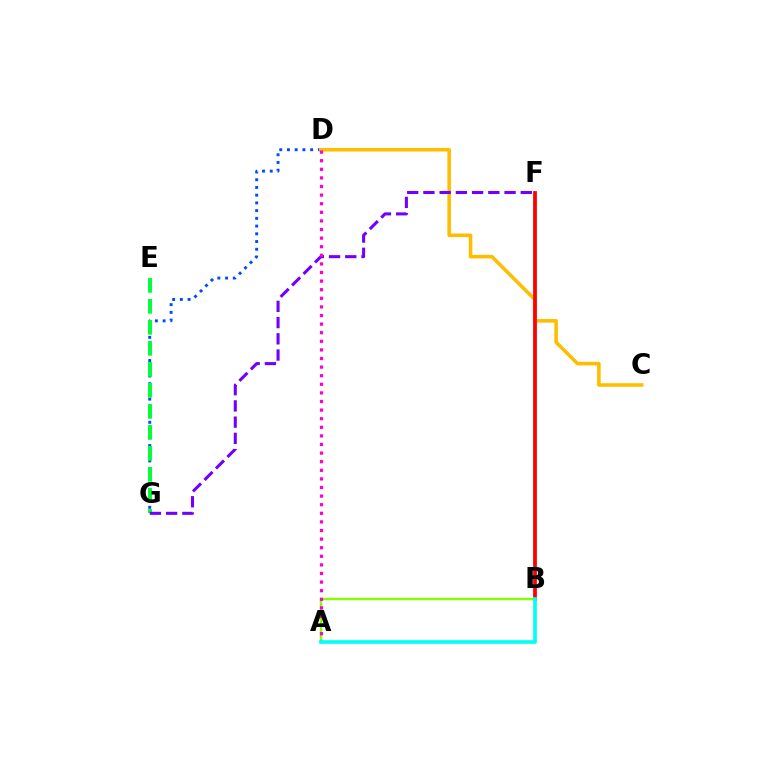{('D', 'G'): [{'color': '#004bff', 'line_style': 'dotted', 'thickness': 2.1}], ('C', 'D'): [{'color': '#ffbd00', 'line_style': 'solid', 'thickness': 2.56}], ('E', 'G'): [{'color': '#00ff39', 'line_style': 'dashed', 'thickness': 2.85}], ('B', 'F'): [{'color': '#ff0000', 'line_style': 'solid', 'thickness': 2.72}], ('F', 'G'): [{'color': '#7200ff', 'line_style': 'dashed', 'thickness': 2.2}], ('A', 'B'): [{'color': '#84ff00', 'line_style': 'solid', 'thickness': 1.72}, {'color': '#00fff6', 'line_style': 'solid', 'thickness': 2.61}], ('A', 'D'): [{'color': '#ff00cf', 'line_style': 'dotted', 'thickness': 2.34}]}